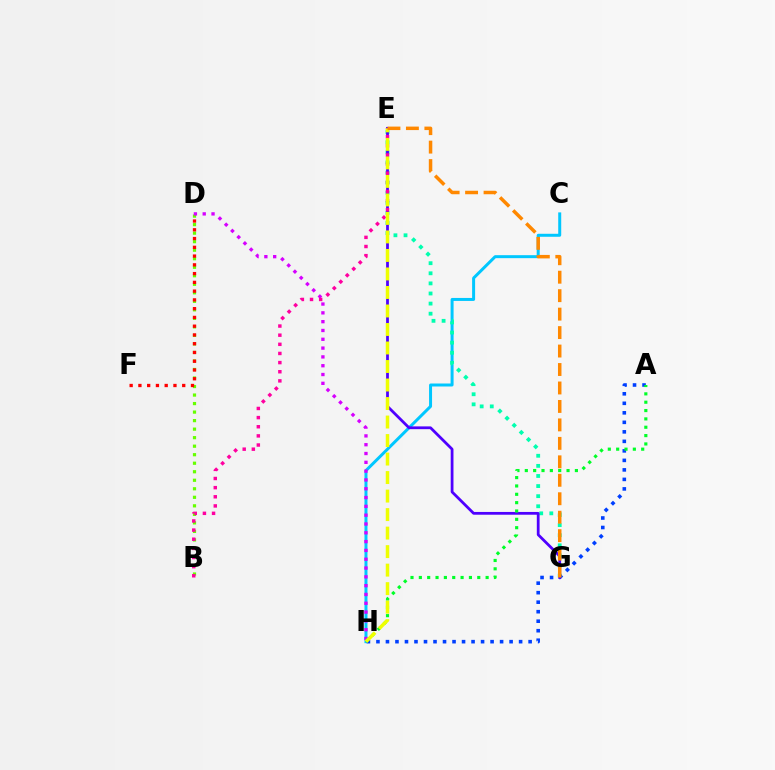{('C', 'H'): [{'color': '#00c7ff', 'line_style': 'solid', 'thickness': 2.15}], ('E', 'G'): [{'color': '#00ffaf', 'line_style': 'dotted', 'thickness': 2.74}, {'color': '#4f00ff', 'line_style': 'solid', 'thickness': 2.0}, {'color': '#ff8800', 'line_style': 'dashed', 'thickness': 2.51}], ('B', 'D'): [{'color': '#66ff00', 'line_style': 'dotted', 'thickness': 2.32}], ('D', 'H'): [{'color': '#d600ff', 'line_style': 'dotted', 'thickness': 2.39}], ('D', 'F'): [{'color': '#ff0000', 'line_style': 'dotted', 'thickness': 2.38}], ('A', 'H'): [{'color': '#003fff', 'line_style': 'dotted', 'thickness': 2.58}, {'color': '#00ff27', 'line_style': 'dotted', 'thickness': 2.27}], ('B', 'E'): [{'color': '#ff00a0', 'line_style': 'dotted', 'thickness': 2.48}], ('E', 'H'): [{'color': '#eeff00', 'line_style': 'dashed', 'thickness': 2.51}]}